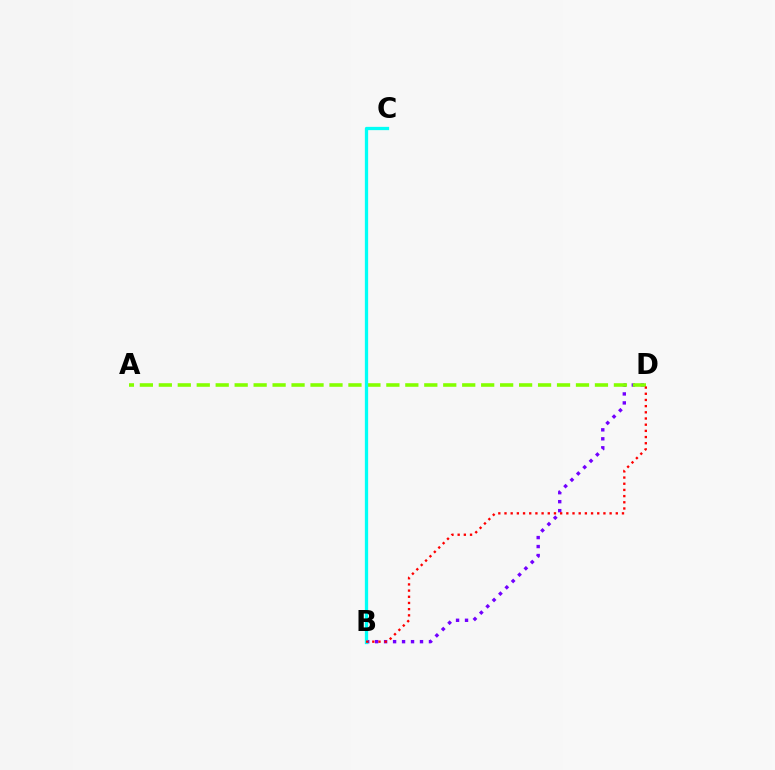{('B', 'D'): [{'color': '#7200ff', 'line_style': 'dotted', 'thickness': 2.44}, {'color': '#ff0000', 'line_style': 'dotted', 'thickness': 1.68}], ('A', 'D'): [{'color': '#84ff00', 'line_style': 'dashed', 'thickness': 2.58}], ('B', 'C'): [{'color': '#00fff6', 'line_style': 'solid', 'thickness': 2.37}]}